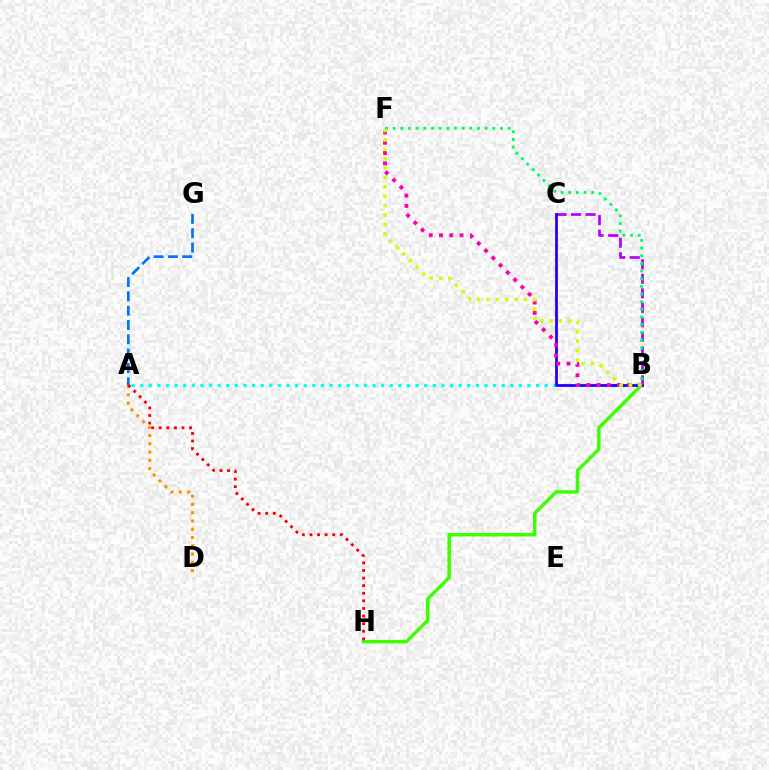{('B', 'H'): [{'color': '#3dff00', 'line_style': 'solid', 'thickness': 2.49}], ('A', 'B'): [{'color': '#00fff6', 'line_style': 'dotted', 'thickness': 2.34}], ('B', 'C'): [{'color': '#b900ff', 'line_style': 'dashed', 'thickness': 1.97}, {'color': '#2500ff', 'line_style': 'solid', 'thickness': 2.01}], ('A', 'D'): [{'color': '#ff9400', 'line_style': 'dotted', 'thickness': 2.25}], ('B', 'F'): [{'color': '#ff00ac', 'line_style': 'dotted', 'thickness': 2.8}, {'color': '#00ff5c', 'line_style': 'dotted', 'thickness': 2.08}, {'color': '#d1ff00', 'line_style': 'dotted', 'thickness': 2.55}], ('A', 'H'): [{'color': '#ff0000', 'line_style': 'dotted', 'thickness': 2.06}], ('A', 'G'): [{'color': '#0074ff', 'line_style': 'dashed', 'thickness': 1.95}]}